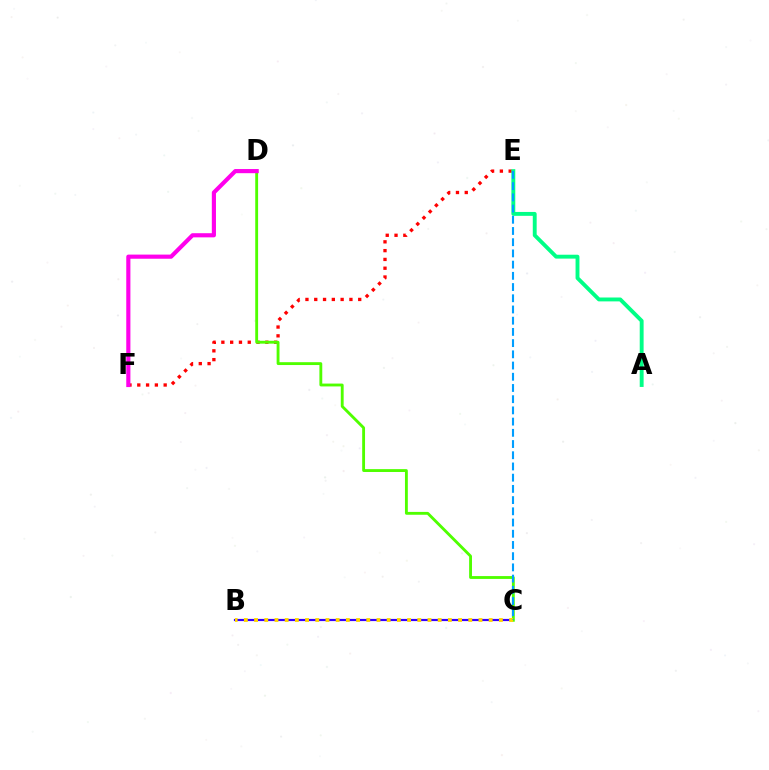{('E', 'F'): [{'color': '#ff0000', 'line_style': 'dotted', 'thickness': 2.39}], ('B', 'C'): [{'color': '#3700ff', 'line_style': 'solid', 'thickness': 1.56}, {'color': '#ffd500', 'line_style': 'dotted', 'thickness': 2.77}], ('C', 'D'): [{'color': '#4fff00', 'line_style': 'solid', 'thickness': 2.06}], ('A', 'E'): [{'color': '#00ff86', 'line_style': 'solid', 'thickness': 2.8}], ('C', 'E'): [{'color': '#009eff', 'line_style': 'dashed', 'thickness': 1.52}], ('D', 'F'): [{'color': '#ff00ed', 'line_style': 'solid', 'thickness': 2.98}]}